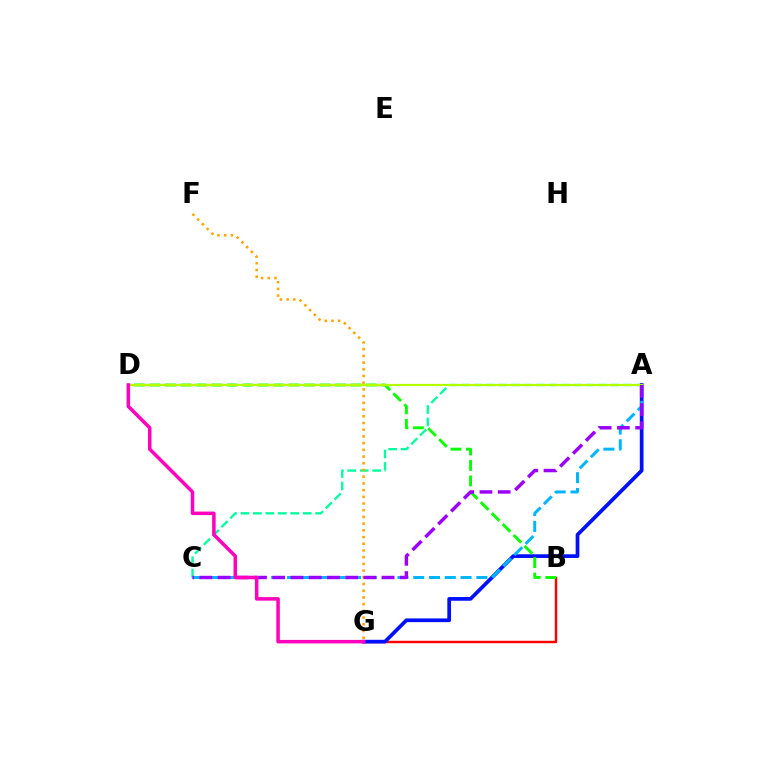{('B', 'G'): [{'color': '#ff0000', 'line_style': 'solid', 'thickness': 1.74}], ('A', 'C'): [{'color': '#00ff9d', 'line_style': 'dashed', 'thickness': 1.69}, {'color': '#00b5ff', 'line_style': 'dashed', 'thickness': 2.14}, {'color': '#9b00ff', 'line_style': 'dashed', 'thickness': 2.48}], ('A', 'G'): [{'color': '#0010ff', 'line_style': 'solid', 'thickness': 2.67}], ('F', 'G'): [{'color': '#ffa500', 'line_style': 'dotted', 'thickness': 1.82}], ('B', 'D'): [{'color': '#08ff00', 'line_style': 'dashed', 'thickness': 2.1}], ('A', 'D'): [{'color': '#b3ff00', 'line_style': 'solid', 'thickness': 1.56}], ('D', 'G'): [{'color': '#ff00bd', 'line_style': 'solid', 'thickness': 2.53}]}